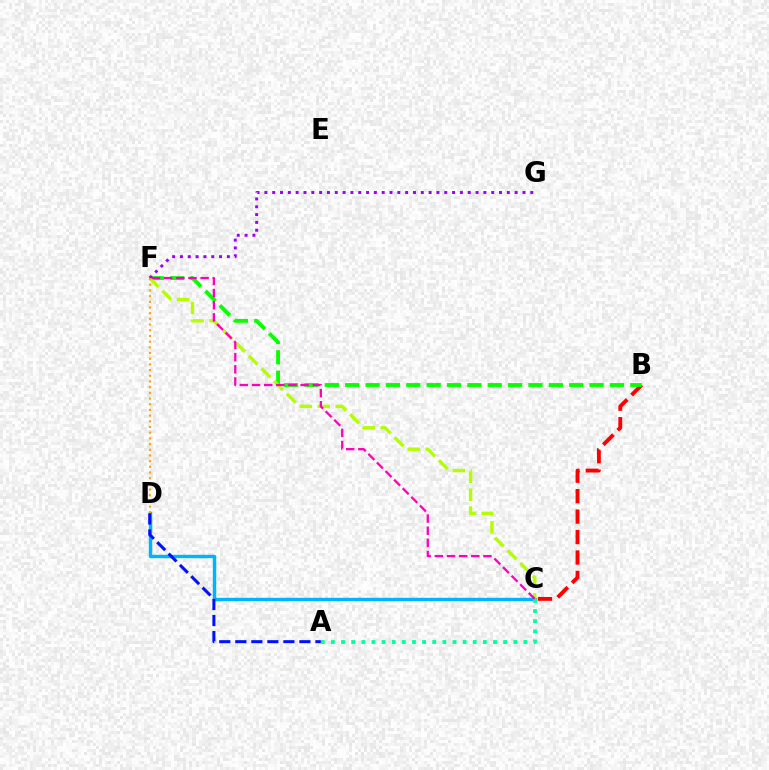{('B', 'C'): [{'color': '#ff0000', 'line_style': 'dashed', 'thickness': 2.78}], ('C', 'D'): [{'color': '#00b5ff', 'line_style': 'solid', 'thickness': 2.45}], ('B', 'F'): [{'color': '#08ff00', 'line_style': 'dashed', 'thickness': 2.77}], ('C', 'F'): [{'color': '#b3ff00', 'line_style': 'dashed', 'thickness': 2.44}, {'color': '#ff00bd', 'line_style': 'dashed', 'thickness': 1.65}], ('A', 'C'): [{'color': '#00ff9d', 'line_style': 'dotted', 'thickness': 2.75}], ('F', 'G'): [{'color': '#9b00ff', 'line_style': 'dotted', 'thickness': 2.12}], ('A', 'D'): [{'color': '#0010ff', 'line_style': 'dashed', 'thickness': 2.18}], ('D', 'F'): [{'color': '#ffa500', 'line_style': 'dotted', 'thickness': 1.55}]}